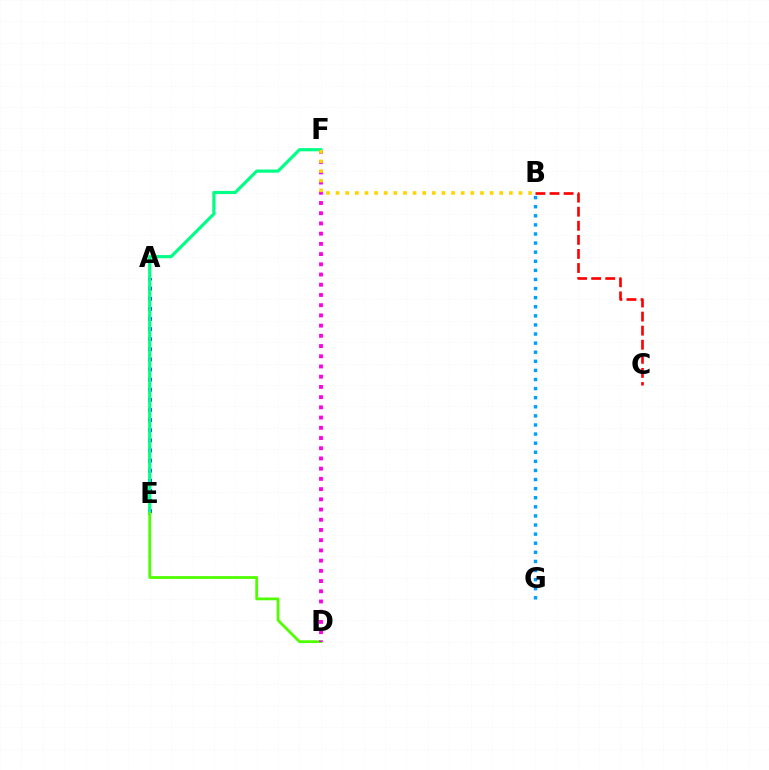{('A', 'E'): [{'color': '#3700ff', 'line_style': 'dotted', 'thickness': 2.75}], ('E', 'F'): [{'color': '#00ff86', 'line_style': 'solid', 'thickness': 2.29}], ('B', 'G'): [{'color': '#009eff', 'line_style': 'dotted', 'thickness': 2.47}], ('B', 'C'): [{'color': '#ff0000', 'line_style': 'dashed', 'thickness': 1.91}], ('D', 'E'): [{'color': '#4fff00', 'line_style': 'solid', 'thickness': 2.0}], ('D', 'F'): [{'color': '#ff00ed', 'line_style': 'dotted', 'thickness': 2.78}], ('B', 'F'): [{'color': '#ffd500', 'line_style': 'dotted', 'thickness': 2.62}]}